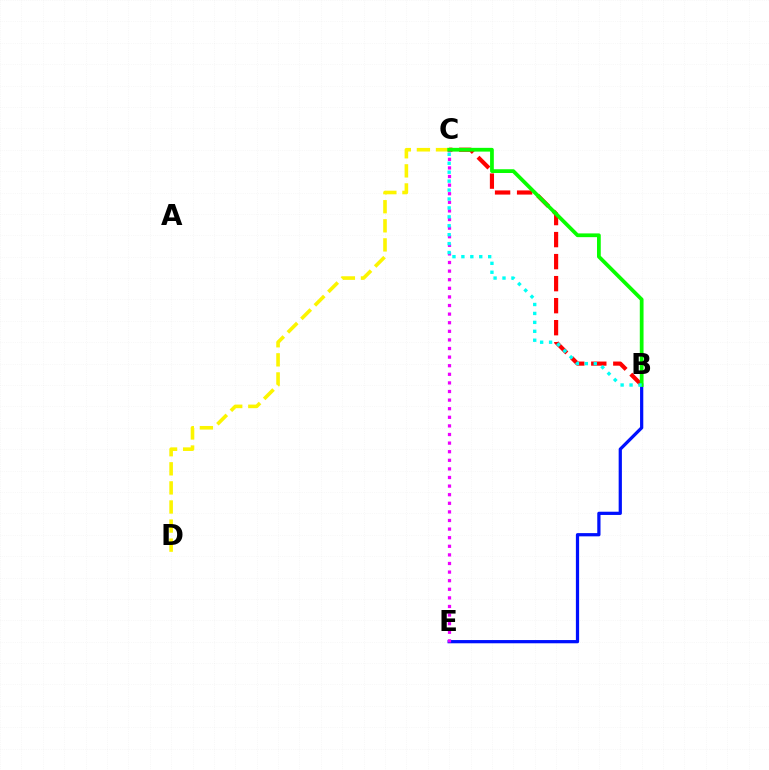{('B', 'E'): [{'color': '#0010ff', 'line_style': 'solid', 'thickness': 2.33}], ('C', 'D'): [{'color': '#fcf500', 'line_style': 'dashed', 'thickness': 2.59}], ('B', 'C'): [{'color': '#ff0000', 'line_style': 'dashed', 'thickness': 2.99}, {'color': '#08ff00', 'line_style': 'solid', 'thickness': 2.7}, {'color': '#00fff6', 'line_style': 'dotted', 'thickness': 2.43}], ('C', 'E'): [{'color': '#ee00ff', 'line_style': 'dotted', 'thickness': 2.34}]}